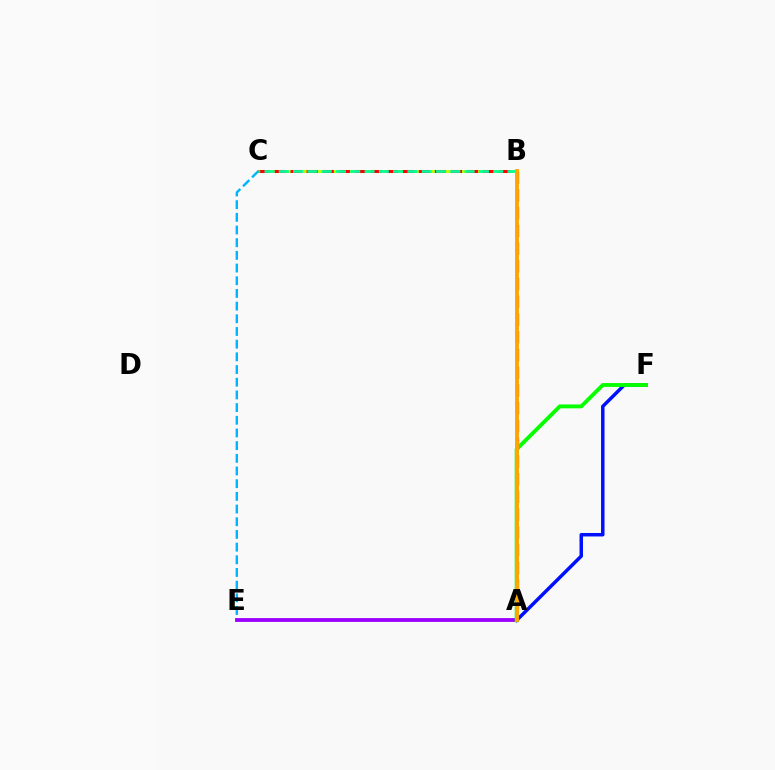{('A', 'F'): [{'color': '#0010ff', 'line_style': 'solid', 'thickness': 2.5}, {'color': '#08ff00', 'line_style': 'solid', 'thickness': 2.79}], ('A', 'B'): [{'color': '#ff00bd', 'line_style': 'dashed', 'thickness': 2.41}, {'color': '#ffa500', 'line_style': 'solid', 'thickness': 2.78}], ('B', 'C'): [{'color': '#b3ff00', 'line_style': 'solid', 'thickness': 2.06}, {'color': '#ff0000', 'line_style': 'dashed', 'thickness': 2.18}, {'color': '#00ff9d', 'line_style': 'dashed', 'thickness': 1.94}], ('C', 'E'): [{'color': '#00b5ff', 'line_style': 'dashed', 'thickness': 1.72}], ('A', 'E'): [{'color': '#9b00ff', 'line_style': 'solid', 'thickness': 2.75}]}